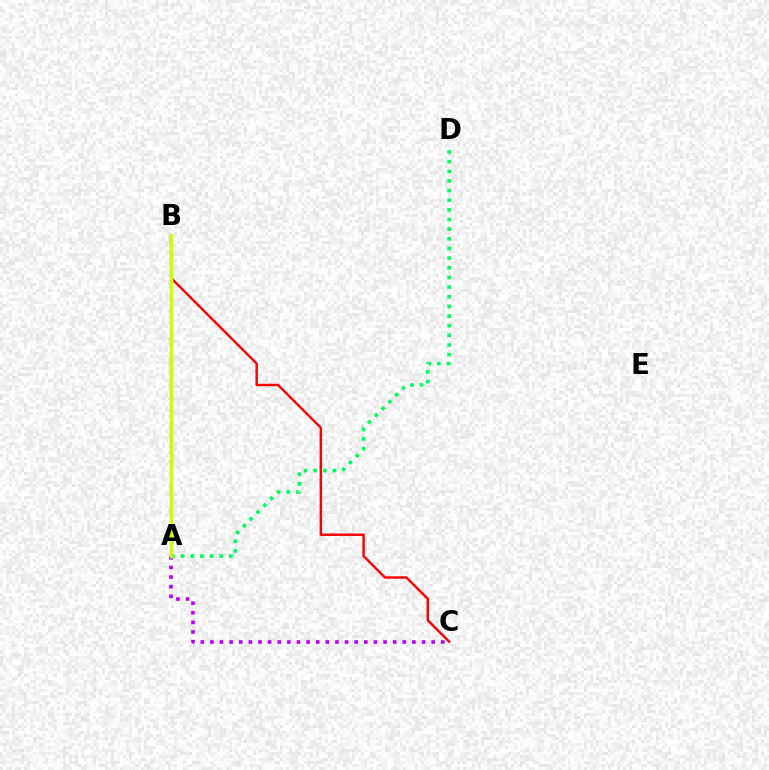{('A', 'D'): [{'color': '#00ff5c', 'line_style': 'dotted', 'thickness': 2.62}], ('A', 'C'): [{'color': '#b900ff', 'line_style': 'dotted', 'thickness': 2.61}], ('B', 'C'): [{'color': '#ff0000', 'line_style': 'solid', 'thickness': 1.73}], ('A', 'B'): [{'color': '#0074ff', 'line_style': 'solid', 'thickness': 2.25}, {'color': '#d1ff00', 'line_style': 'solid', 'thickness': 2.41}]}